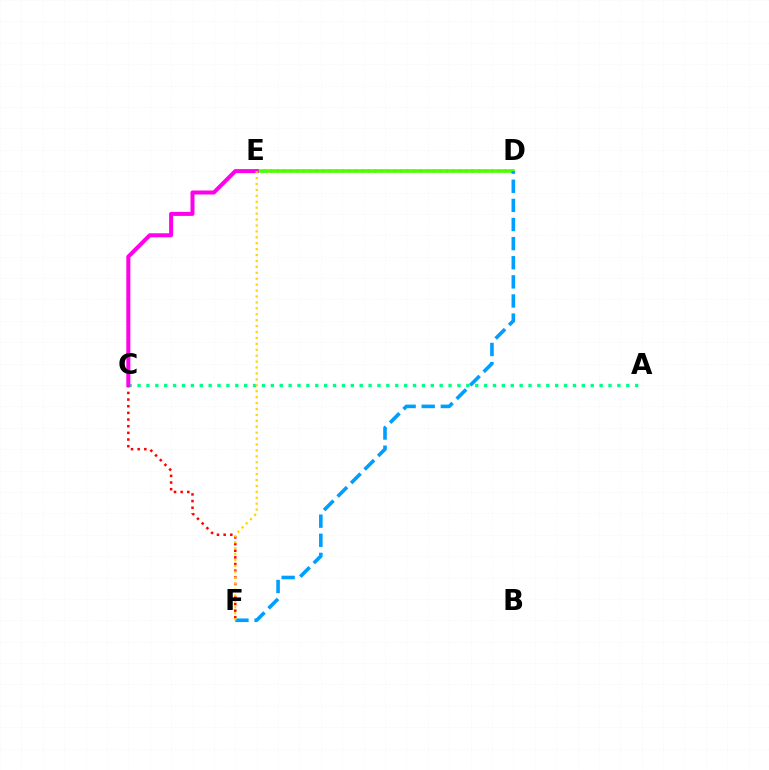{('D', 'E'): [{'color': '#3700ff', 'line_style': 'dotted', 'thickness': 1.77}, {'color': '#4fff00', 'line_style': 'solid', 'thickness': 2.6}], ('C', 'F'): [{'color': '#ff0000', 'line_style': 'dotted', 'thickness': 1.81}], ('D', 'F'): [{'color': '#009eff', 'line_style': 'dashed', 'thickness': 2.6}], ('A', 'C'): [{'color': '#00ff86', 'line_style': 'dotted', 'thickness': 2.41}], ('C', 'E'): [{'color': '#ff00ed', 'line_style': 'solid', 'thickness': 2.89}], ('E', 'F'): [{'color': '#ffd500', 'line_style': 'dotted', 'thickness': 1.61}]}